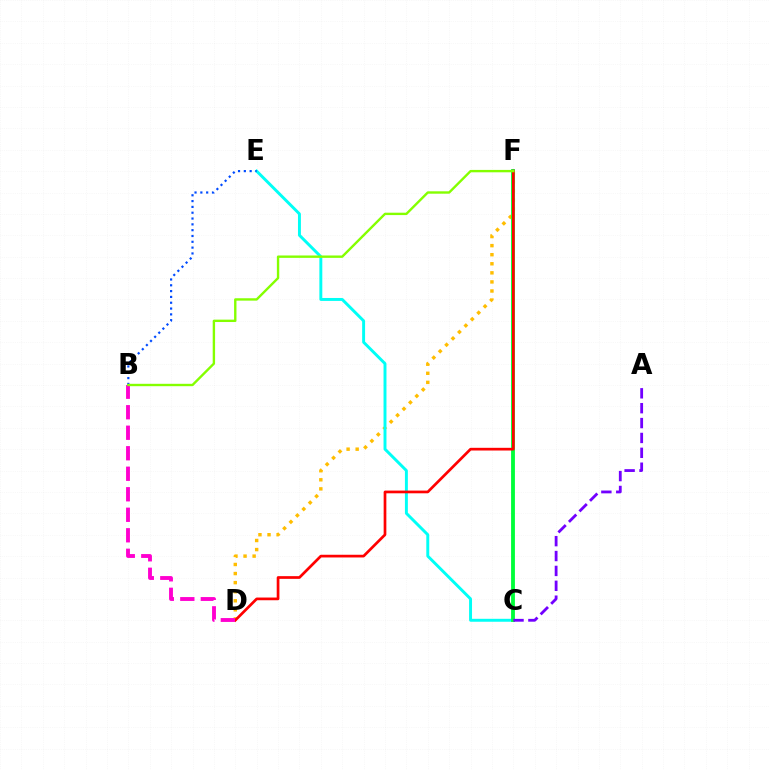{('D', 'F'): [{'color': '#ffbd00', 'line_style': 'dotted', 'thickness': 2.47}, {'color': '#ff0000', 'line_style': 'solid', 'thickness': 1.95}], ('C', 'E'): [{'color': '#00fff6', 'line_style': 'solid', 'thickness': 2.11}], ('B', 'E'): [{'color': '#004bff', 'line_style': 'dotted', 'thickness': 1.58}], ('C', 'F'): [{'color': '#00ff39', 'line_style': 'solid', 'thickness': 2.76}], ('B', 'D'): [{'color': '#ff00cf', 'line_style': 'dashed', 'thickness': 2.79}], ('B', 'F'): [{'color': '#84ff00', 'line_style': 'solid', 'thickness': 1.72}], ('A', 'C'): [{'color': '#7200ff', 'line_style': 'dashed', 'thickness': 2.02}]}